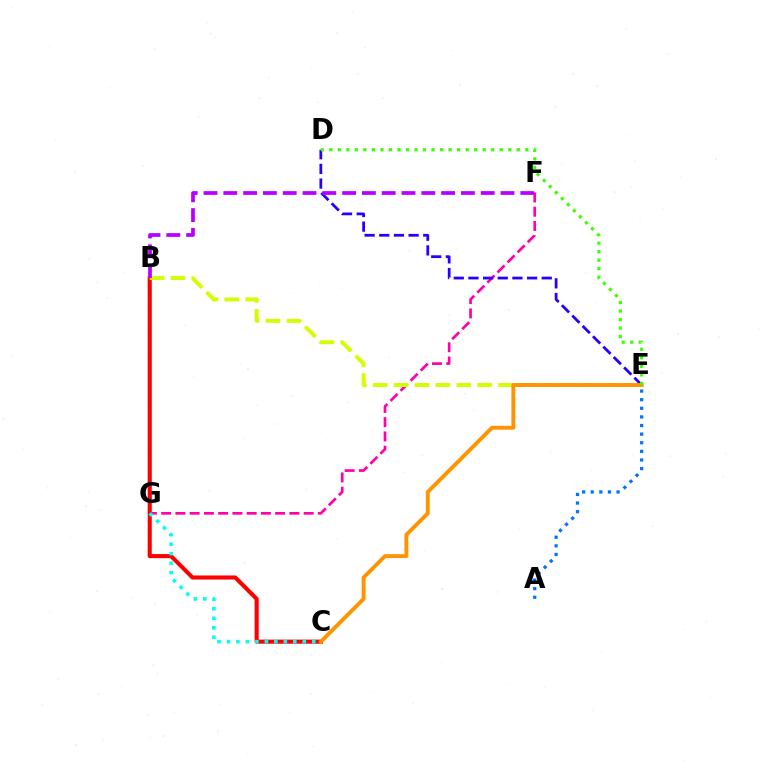{('F', 'G'): [{'color': '#ff00ac', 'line_style': 'dashed', 'thickness': 1.94}], ('B', 'G'): [{'color': '#00ff5c', 'line_style': 'dashed', 'thickness': 1.67}], ('B', 'C'): [{'color': '#ff0000', 'line_style': 'solid', 'thickness': 2.95}], ('B', 'E'): [{'color': '#d1ff00', 'line_style': 'dashed', 'thickness': 2.84}], ('D', 'E'): [{'color': '#2500ff', 'line_style': 'dashed', 'thickness': 1.99}, {'color': '#3dff00', 'line_style': 'dotted', 'thickness': 2.32}], ('A', 'E'): [{'color': '#0074ff', 'line_style': 'dotted', 'thickness': 2.34}], ('C', 'E'): [{'color': '#ff9400', 'line_style': 'solid', 'thickness': 2.8}], ('B', 'F'): [{'color': '#b900ff', 'line_style': 'dashed', 'thickness': 2.69}], ('C', 'G'): [{'color': '#00fff6', 'line_style': 'dotted', 'thickness': 2.58}]}